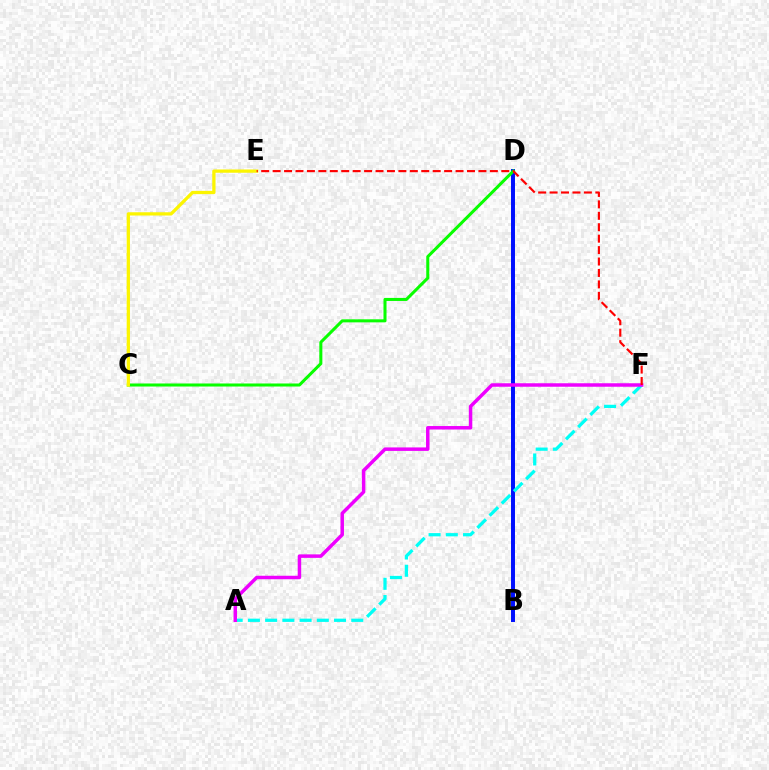{('B', 'D'): [{'color': '#0010ff', 'line_style': 'solid', 'thickness': 2.86}], ('A', 'F'): [{'color': '#00fff6', 'line_style': 'dashed', 'thickness': 2.34}, {'color': '#ee00ff', 'line_style': 'solid', 'thickness': 2.51}], ('C', 'D'): [{'color': '#08ff00', 'line_style': 'solid', 'thickness': 2.19}], ('C', 'E'): [{'color': '#fcf500', 'line_style': 'solid', 'thickness': 2.36}], ('E', 'F'): [{'color': '#ff0000', 'line_style': 'dashed', 'thickness': 1.55}]}